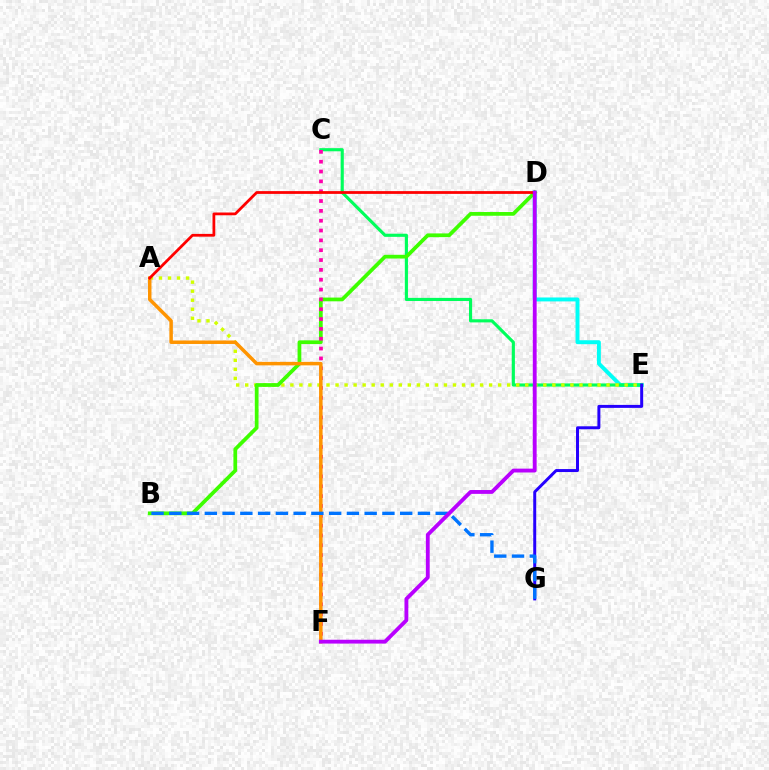{('D', 'E'): [{'color': '#00fff6', 'line_style': 'solid', 'thickness': 2.83}], ('C', 'E'): [{'color': '#00ff5c', 'line_style': 'solid', 'thickness': 2.26}], ('A', 'E'): [{'color': '#d1ff00', 'line_style': 'dotted', 'thickness': 2.45}], ('E', 'G'): [{'color': '#2500ff', 'line_style': 'solid', 'thickness': 2.14}], ('B', 'D'): [{'color': '#3dff00', 'line_style': 'solid', 'thickness': 2.69}], ('C', 'F'): [{'color': '#ff00ac', 'line_style': 'dotted', 'thickness': 2.67}], ('A', 'F'): [{'color': '#ff9400', 'line_style': 'solid', 'thickness': 2.52}], ('B', 'G'): [{'color': '#0074ff', 'line_style': 'dashed', 'thickness': 2.41}], ('A', 'D'): [{'color': '#ff0000', 'line_style': 'solid', 'thickness': 1.99}], ('D', 'F'): [{'color': '#b900ff', 'line_style': 'solid', 'thickness': 2.76}]}